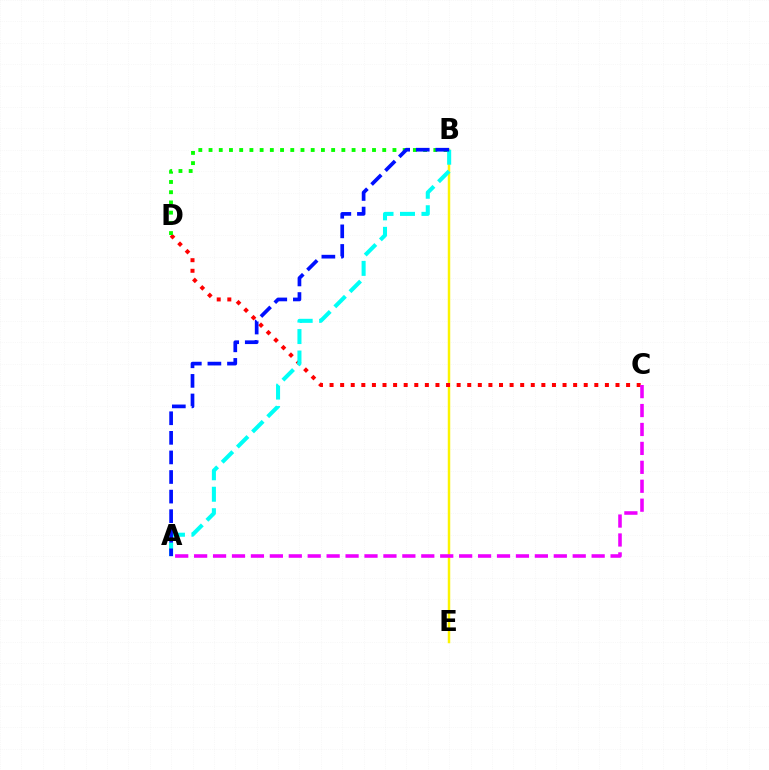{('B', 'E'): [{'color': '#fcf500', 'line_style': 'solid', 'thickness': 1.78}], ('C', 'D'): [{'color': '#ff0000', 'line_style': 'dotted', 'thickness': 2.88}], ('B', 'D'): [{'color': '#08ff00', 'line_style': 'dotted', 'thickness': 2.78}], ('A', 'B'): [{'color': '#00fff6', 'line_style': 'dashed', 'thickness': 2.92}, {'color': '#0010ff', 'line_style': 'dashed', 'thickness': 2.66}], ('A', 'C'): [{'color': '#ee00ff', 'line_style': 'dashed', 'thickness': 2.57}]}